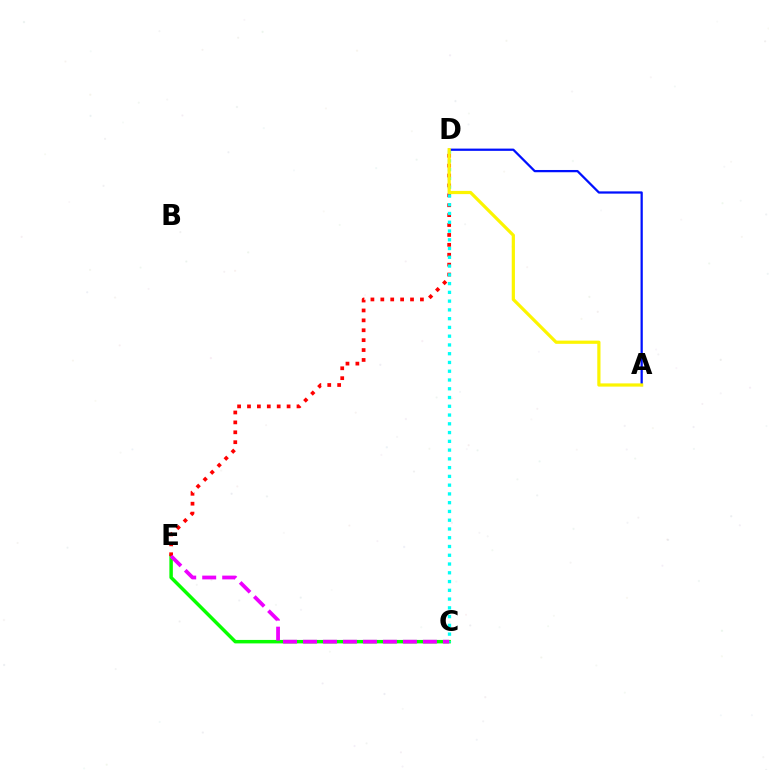{('C', 'E'): [{'color': '#08ff00', 'line_style': 'solid', 'thickness': 2.5}, {'color': '#ee00ff', 'line_style': 'dashed', 'thickness': 2.72}], ('D', 'E'): [{'color': '#ff0000', 'line_style': 'dotted', 'thickness': 2.69}], ('C', 'D'): [{'color': '#00fff6', 'line_style': 'dotted', 'thickness': 2.38}], ('A', 'D'): [{'color': '#0010ff', 'line_style': 'solid', 'thickness': 1.62}, {'color': '#fcf500', 'line_style': 'solid', 'thickness': 2.31}]}